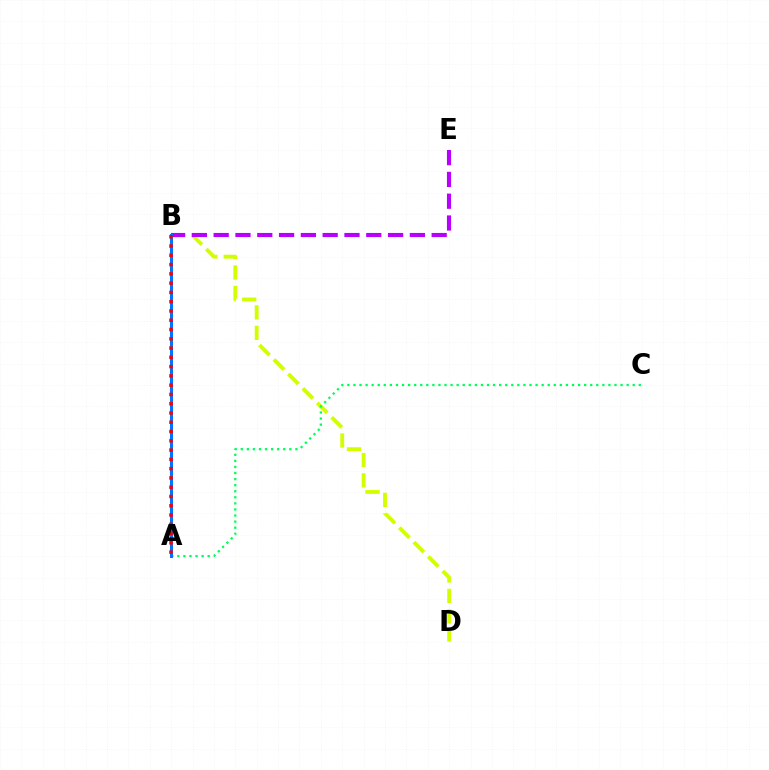{('B', 'D'): [{'color': '#d1ff00', 'line_style': 'dashed', 'thickness': 2.78}], ('A', 'C'): [{'color': '#00ff5c', 'line_style': 'dotted', 'thickness': 1.65}], ('B', 'E'): [{'color': '#b900ff', 'line_style': 'dashed', 'thickness': 2.96}], ('A', 'B'): [{'color': '#0074ff', 'line_style': 'solid', 'thickness': 2.2}, {'color': '#ff0000', 'line_style': 'dotted', 'thickness': 2.52}]}